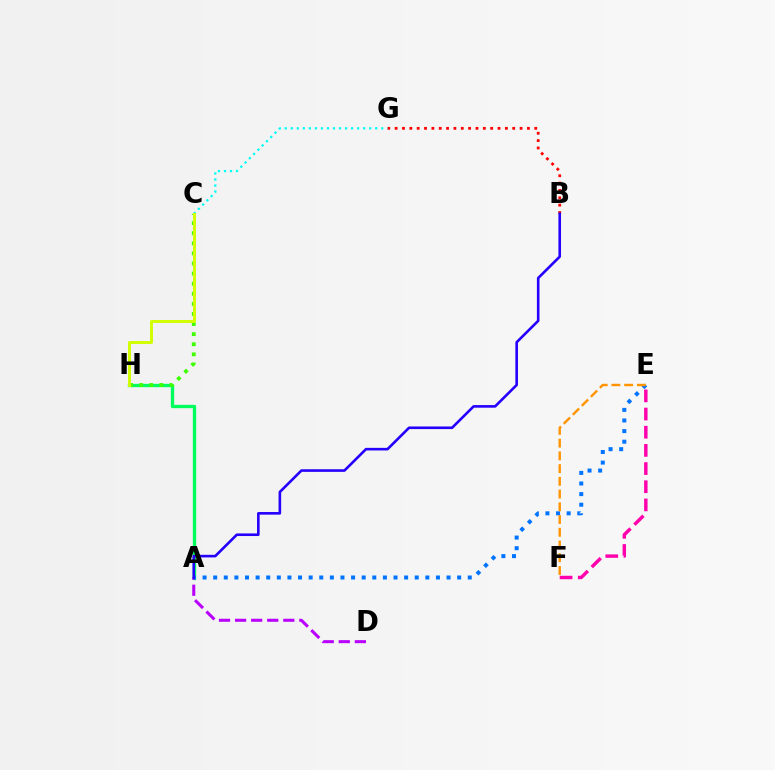{('A', 'H'): [{'color': '#00ff5c', 'line_style': 'solid', 'thickness': 2.4}], ('A', 'D'): [{'color': '#b900ff', 'line_style': 'dashed', 'thickness': 2.18}], ('A', 'E'): [{'color': '#0074ff', 'line_style': 'dotted', 'thickness': 2.88}], ('B', 'G'): [{'color': '#ff0000', 'line_style': 'dotted', 'thickness': 2.0}], ('C', 'G'): [{'color': '#00fff6', 'line_style': 'dotted', 'thickness': 1.64}], ('C', 'H'): [{'color': '#3dff00', 'line_style': 'dotted', 'thickness': 2.74}, {'color': '#d1ff00', 'line_style': 'solid', 'thickness': 2.12}], ('E', 'F'): [{'color': '#ff00ac', 'line_style': 'dashed', 'thickness': 2.47}, {'color': '#ff9400', 'line_style': 'dashed', 'thickness': 1.73}], ('A', 'B'): [{'color': '#2500ff', 'line_style': 'solid', 'thickness': 1.88}]}